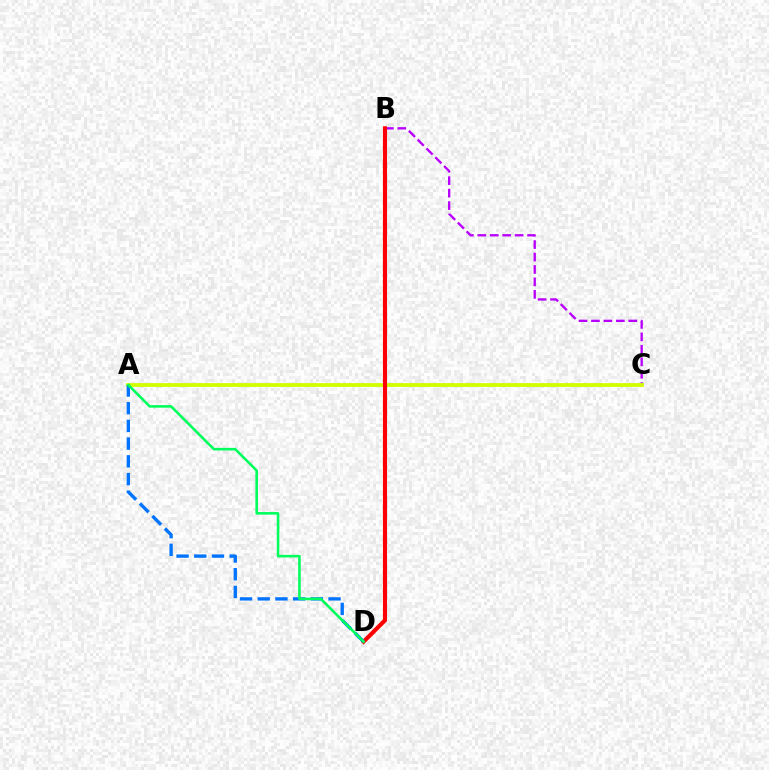{('B', 'C'): [{'color': '#b900ff', 'line_style': 'dashed', 'thickness': 1.69}], ('A', 'C'): [{'color': '#d1ff00', 'line_style': 'solid', 'thickness': 2.74}], ('B', 'D'): [{'color': '#ff0000', 'line_style': 'solid', 'thickness': 2.96}], ('A', 'D'): [{'color': '#0074ff', 'line_style': 'dashed', 'thickness': 2.41}, {'color': '#00ff5c', 'line_style': 'solid', 'thickness': 1.87}]}